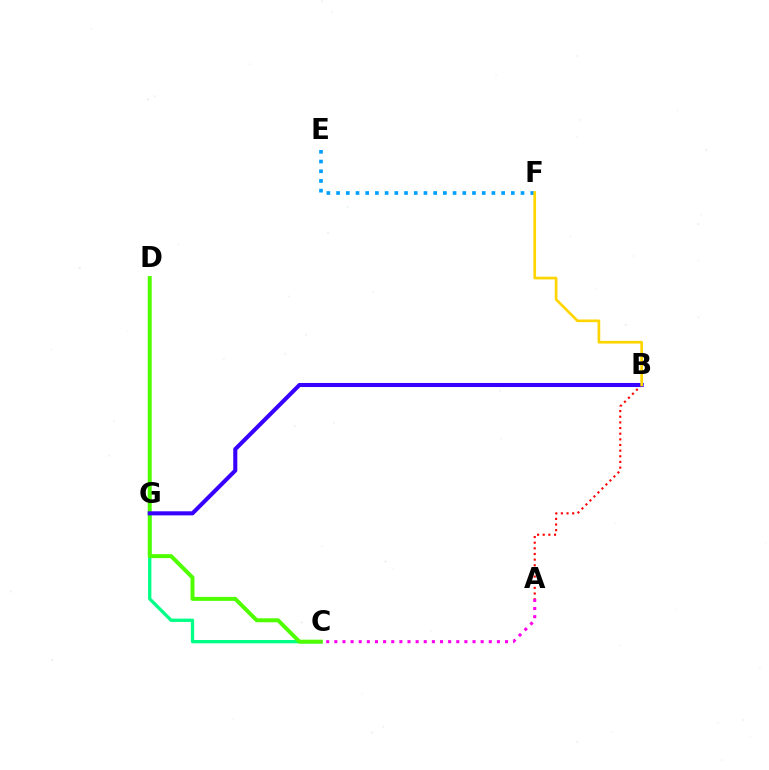{('C', 'G'): [{'color': '#00ff86', 'line_style': 'solid', 'thickness': 2.38}], ('C', 'D'): [{'color': '#4fff00', 'line_style': 'solid', 'thickness': 2.85}], ('A', 'B'): [{'color': '#ff0000', 'line_style': 'dotted', 'thickness': 1.53}], ('E', 'F'): [{'color': '#009eff', 'line_style': 'dotted', 'thickness': 2.64}], ('B', 'G'): [{'color': '#3700ff', 'line_style': 'solid', 'thickness': 2.93}], ('A', 'C'): [{'color': '#ff00ed', 'line_style': 'dotted', 'thickness': 2.21}], ('B', 'F'): [{'color': '#ffd500', 'line_style': 'solid', 'thickness': 1.94}]}